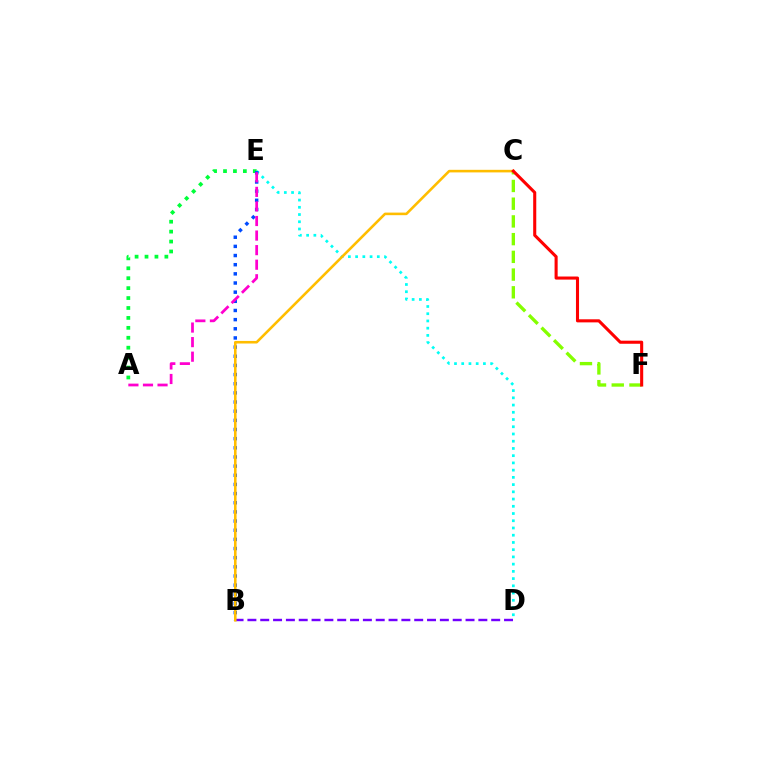{('D', 'E'): [{'color': '#00fff6', 'line_style': 'dotted', 'thickness': 1.96}], ('C', 'F'): [{'color': '#84ff00', 'line_style': 'dashed', 'thickness': 2.41}, {'color': '#ff0000', 'line_style': 'solid', 'thickness': 2.22}], ('A', 'E'): [{'color': '#00ff39', 'line_style': 'dotted', 'thickness': 2.7}, {'color': '#ff00cf', 'line_style': 'dashed', 'thickness': 1.98}], ('B', 'D'): [{'color': '#7200ff', 'line_style': 'dashed', 'thickness': 1.74}], ('B', 'E'): [{'color': '#004bff', 'line_style': 'dotted', 'thickness': 2.49}], ('B', 'C'): [{'color': '#ffbd00', 'line_style': 'solid', 'thickness': 1.86}]}